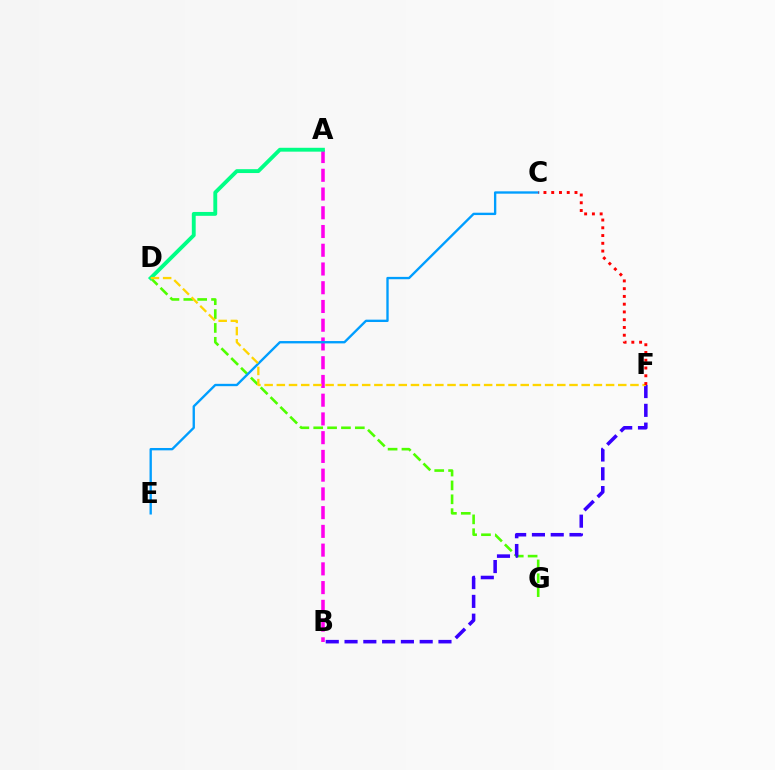{('D', 'G'): [{'color': '#4fff00', 'line_style': 'dashed', 'thickness': 1.88}], ('B', 'F'): [{'color': '#3700ff', 'line_style': 'dashed', 'thickness': 2.55}], ('A', 'B'): [{'color': '#ff00ed', 'line_style': 'dashed', 'thickness': 2.55}], ('A', 'D'): [{'color': '#00ff86', 'line_style': 'solid', 'thickness': 2.78}], ('C', 'E'): [{'color': '#009eff', 'line_style': 'solid', 'thickness': 1.69}], ('D', 'F'): [{'color': '#ffd500', 'line_style': 'dashed', 'thickness': 1.66}], ('C', 'F'): [{'color': '#ff0000', 'line_style': 'dotted', 'thickness': 2.11}]}